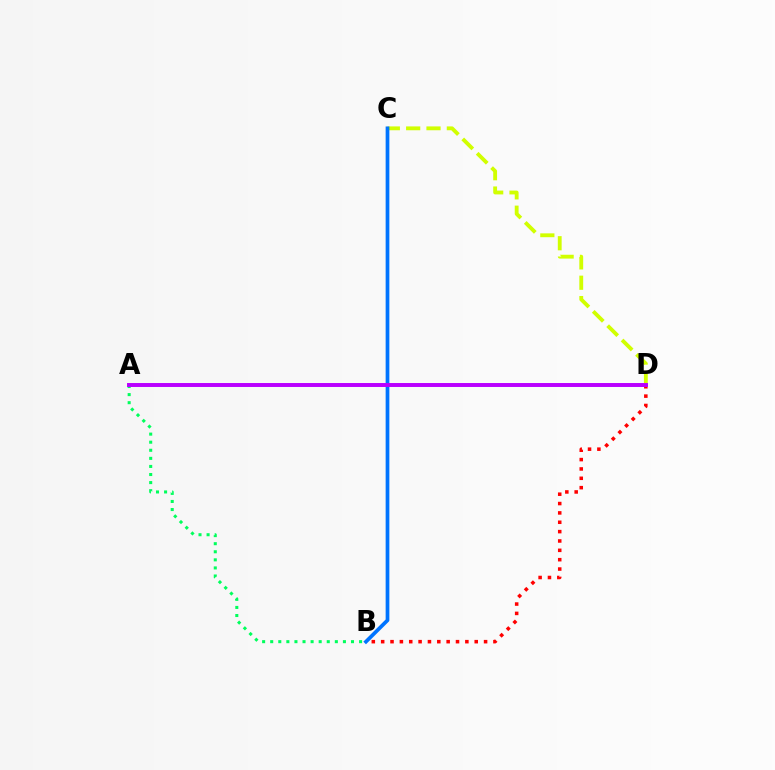{('B', 'D'): [{'color': '#ff0000', 'line_style': 'dotted', 'thickness': 2.54}], ('A', 'B'): [{'color': '#00ff5c', 'line_style': 'dotted', 'thickness': 2.2}], ('C', 'D'): [{'color': '#d1ff00', 'line_style': 'dashed', 'thickness': 2.76}], ('B', 'C'): [{'color': '#0074ff', 'line_style': 'solid', 'thickness': 2.68}], ('A', 'D'): [{'color': '#b900ff', 'line_style': 'solid', 'thickness': 2.84}]}